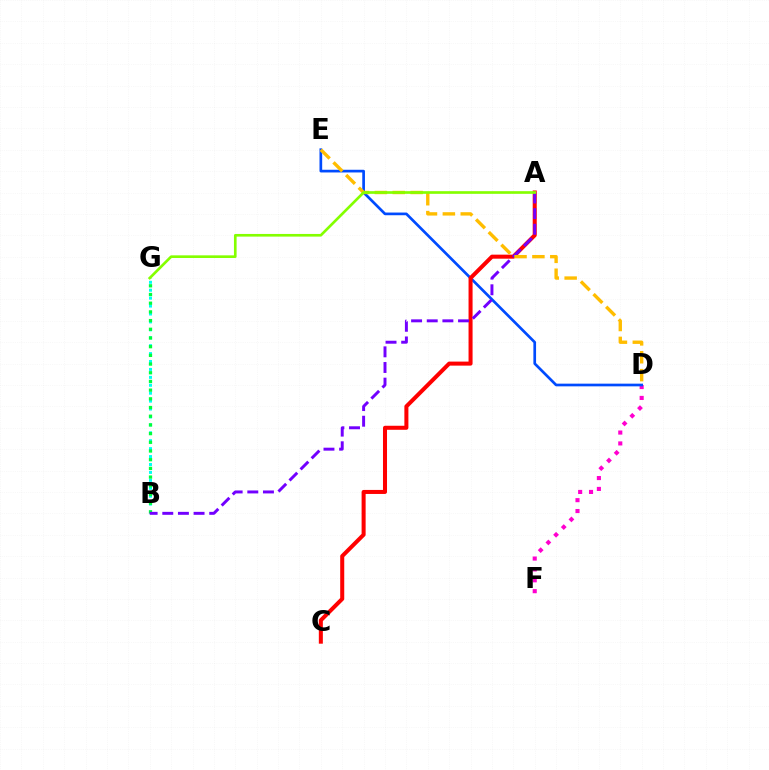{('B', 'G'): [{'color': '#00fff6', 'line_style': 'dotted', 'thickness': 2.15}, {'color': '#00ff39', 'line_style': 'dotted', 'thickness': 2.36}], ('D', 'F'): [{'color': '#ff00cf', 'line_style': 'dotted', 'thickness': 2.95}], ('D', 'E'): [{'color': '#004bff', 'line_style': 'solid', 'thickness': 1.94}, {'color': '#ffbd00', 'line_style': 'dashed', 'thickness': 2.43}], ('A', 'C'): [{'color': '#ff0000', 'line_style': 'solid', 'thickness': 2.9}], ('A', 'B'): [{'color': '#7200ff', 'line_style': 'dashed', 'thickness': 2.13}], ('A', 'G'): [{'color': '#84ff00', 'line_style': 'solid', 'thickness': 1.91}]}